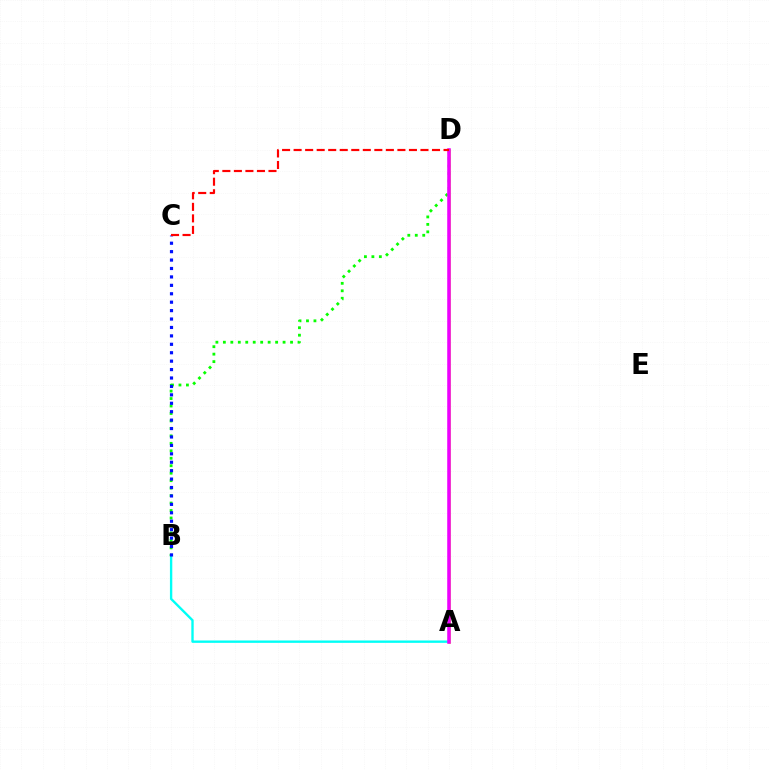{('A', 'B'): [{'color': '#00fff6', 'line_style': 'solid', 'thickness': 1.7}], ('B', 'D'): [{'color': '#08ff00', 'line_style': 'dotted', 'thickness': 2.03}], ('B', 'C'): [{'color': '#0010ff', 'line_style': 'dotted', 'thickness': 2.29}], ('A', 'D'): [{'color': '#fcf500', 'line_style': 'solid', 'thickness': 1.91}, {'color': '#ee00ff', 'line_style': 'solid', 'thickness': 2.55}], ('C', 'D'): [{'color': '#ff0000', 'line_style': 'dashed', 'thickness': 1.57}]}